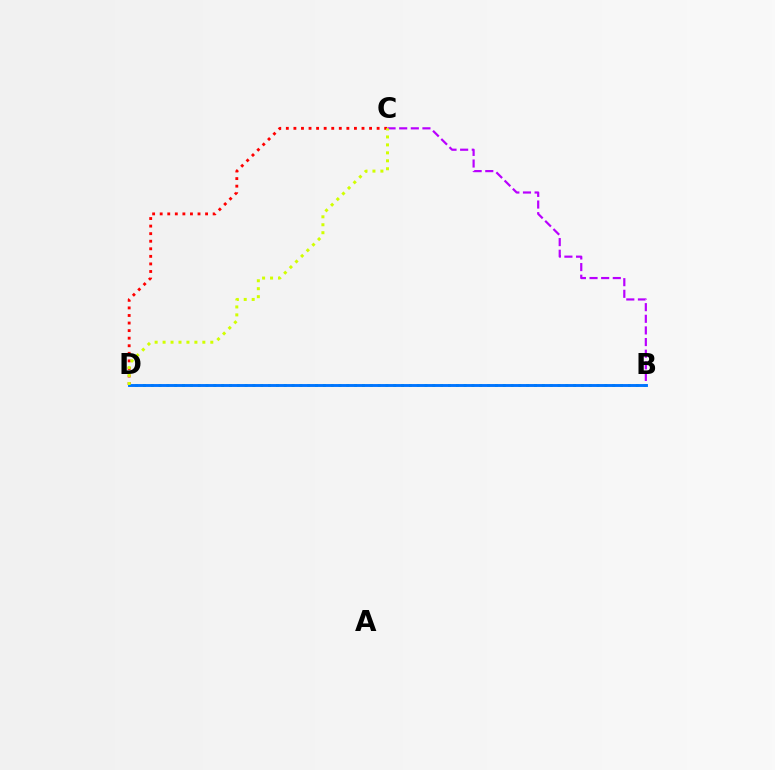{('C', 'D'): [{'color': '#ff0000', 'line_style': 'dotted', 'thickness': 2.06}, {'color': '#d1ff00', 'line_style': 'dotted', 'thickness': 2.16}], ('B', 'D'): [{'color': '#00ff5c', 'line_style': 'dotted', 'thickness': 2.13}, {'color': '#0074ff', 'line_style': 'solid', 'thickness': 2.09}], ('B', 'C'): [{'color': '#b900ff', 'line_style': 'dashed', 'thickness': 1.58}]}